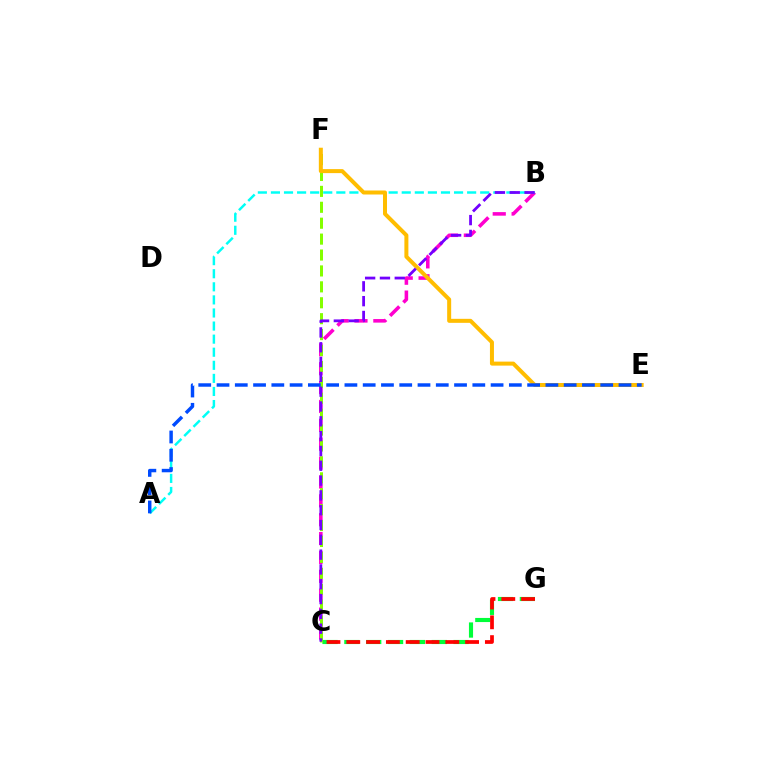{('C', 'G'): [{'color': '#00ff39', 'line_style': 'dashed', 'thickness': 2.97}, {'color': '#ff0000', 'line_style': 'dashed', 'thickness': 2.69}], ('B', 'C'): [{'color': '#ff00cf', 'line_style': 'dashed', 'thickness': 2.56}, {'color': '#7200ff', 'line_style': 'dashed', 'thickness': 2.01}], ('C', 'F'): [{'color': '#84ff00', 'line_style': 'dashed', 'thickness': 2.16}], ('A', 'B'): [{'color': '#00fff6', 'line_style': 'dashed', 'thickness': 1.78}], ('E', 'F'): [{'color': '#ffbd00', 'line_style': 'solid', 'thickness': 2.88}], ('A', 'E'): [{'color': '#004bff', 'line_style': 'dashed', 'thickness': 2.48}]}